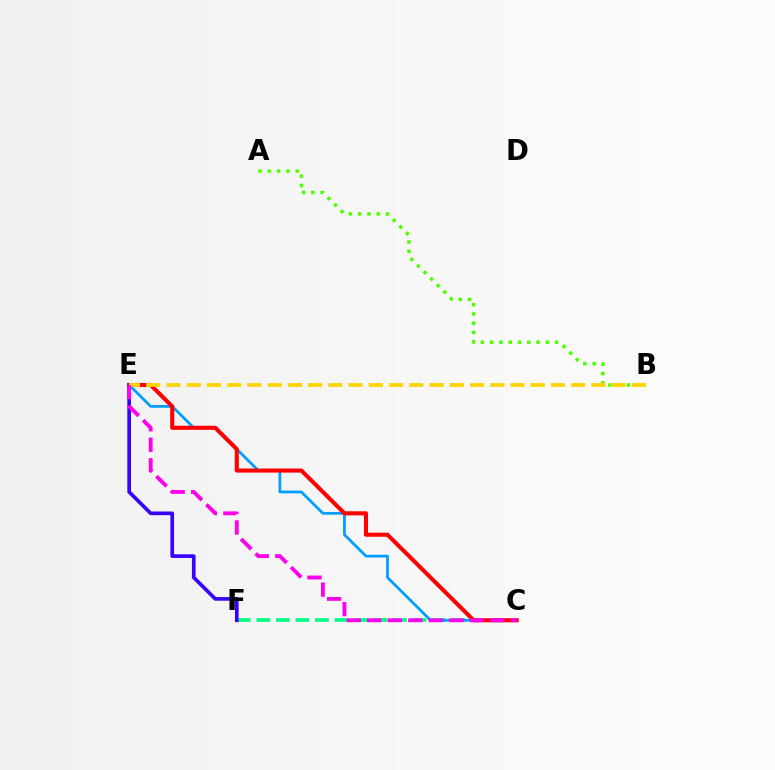{('C', 'F'): [{'color': '#00ff86', 'line_style': 'dashed', 'thickness': 2.65}], ('A', 'B'): [{'color': '#4fff00', 'line_style': 'dotted', 'thickness': 2.52}], ('C', 'E'): [{'color': '#009eff', 'line_style': 'solid', 'thickness': 1.98}, {'color': '#ff0000', 'line_style': 'solid', 'thickness': 2.94}, {'color': '#ff00ed', 'line_style': 'dashed', 'thickness': 2.79}], ('E', 'F'): [{'color': '#3700ff', 'line_style': 'solid', 'thickness': 2.64}], ('B', 'E'): [{'color': '#ffd500', 'line_style': 'dashed', 'thickness': 2.75}]}